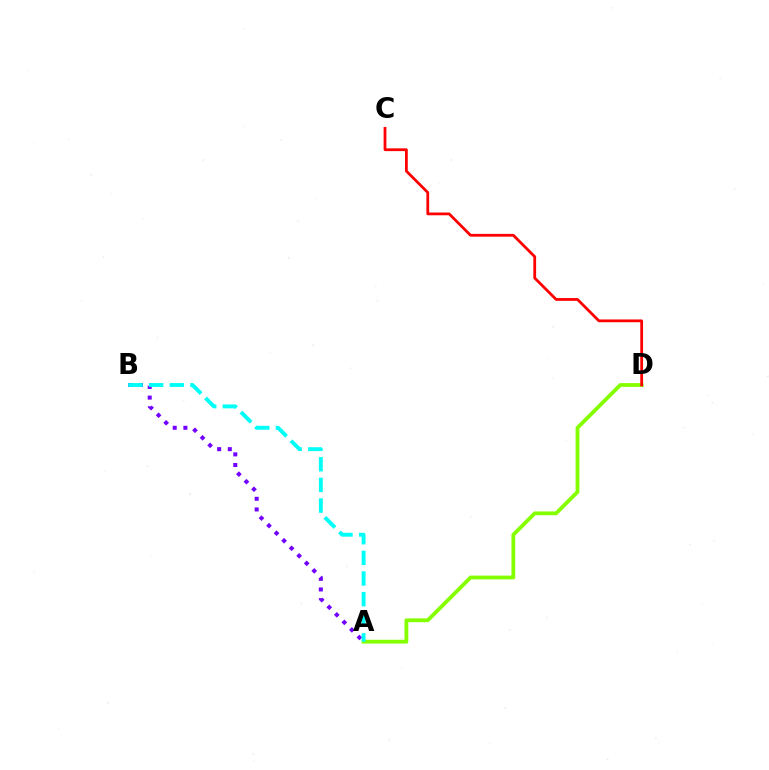{('A', 'D'): [{'color': '#84ff00', 'line_style': 'solid', 'thickness': 2.74}], ('A', 'B'): [{'color': '#7200ff', 'line_style': 'dotted', 'thickness': 2.9}, {'color': '#00fff6', 'line_style': 'dashed', 'thickness': 2.8}], ('C', 'D'): [{'color': '#ff0000', 'line_style': 'solid', 'thickness': 2.0}]}